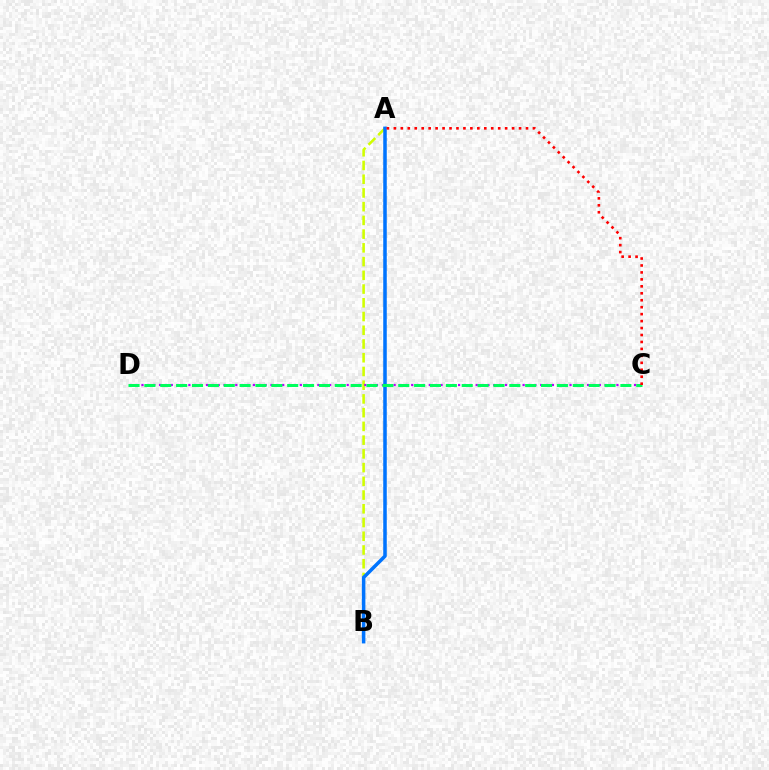{('A', 'B'): [{'color': '#d1ff00', 'line_style': 'dashed', 'thickness': 1.87}, {'color': '#0074ff', 'line_style': 'solid', 'thickness': 2.54}], ('C', 'D'): [{'color': '#b900ff', 'line_style': 'dotted', 'thickness': 1.59}, {'color': '#00ff5c', 'line_style': 'dashed', 'thickness': 2.16}], ('A', 'C'): [{'color': '#ff0000', 'line_style': 'dotted', 'thickness': 1.89}]}